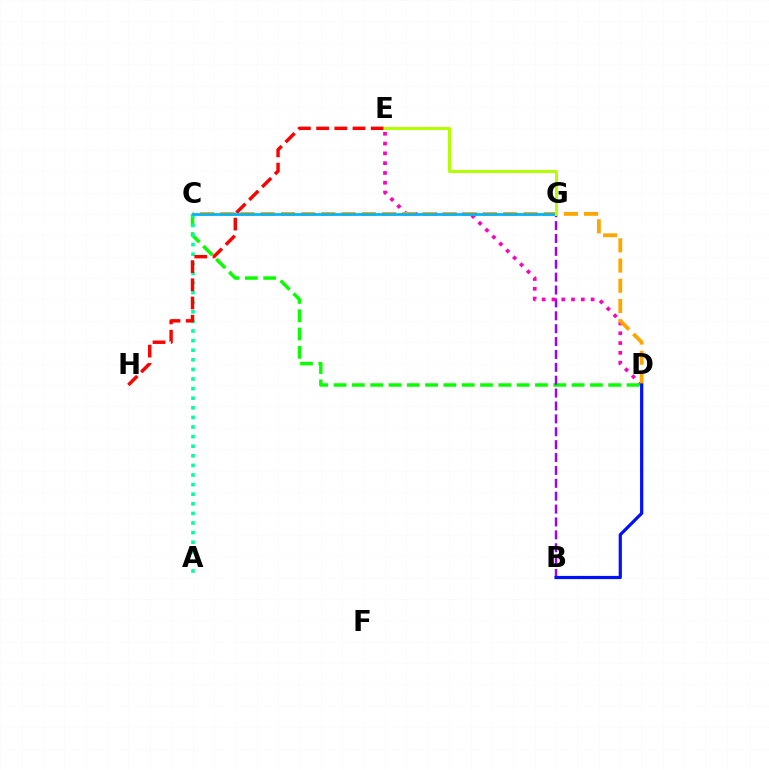{('D', 'E'): [{'color': '#ff00bd', 'line_style': 'dotted', 'thickness': 2.66}], ('C', 'D'): [{'color': '#08ff00', 'line_style': 'dashed', 'thickness': 2.49}, {'color': '#ffa500', 'line_style': 'dashed', 'thickness': 2.75}], ('A', 'C'): [{'color': '#00ff9d', 'line_style': 'dotted', 'thickness': 2.61}], ('B', 'G'): [{'color': '#9b00ff', 'line_style': 'dashed', 'thickness': 1.75}], ('E', 'H'): [{'color': '#ff0000', 'line_style': 'dashed', 'thickness': 2.47}], ('C', 'G'): [{'color': '#00b5ff', 'line_style': 'solid', 'thickness': 2.0}], ('B', 'D'): [{'color': '#0010ff', 'line_style': 'solid', 'thickness': 2.3}], ('E', 'G'): [{'color': '#b3ff00', 'line_style': 'solid', 'thickness': 2.16}]}